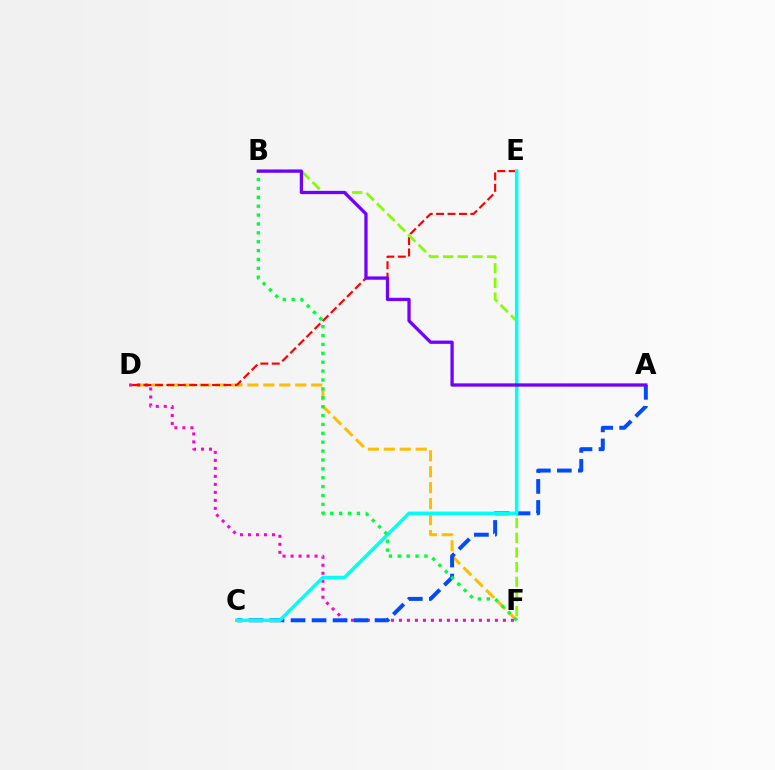{('D', 'F'): [{'color': '#ffbd00', 'line_style': 'dashed', 'thickness': 2.17}, {'color': '#ff00cf', 'line_style': 'dotted', 'thickness': 2.17}], ('A', 'C'): [{'color': '#004bff', 'line_style': 'dashed', 'thickness': 2.86}], ('D', 'E'): [{'color': '#ff0000', 'line_style': 'dashed', 'thickness': 1.55}], ('B', 'F'): [{'color': '#84ff00', 'line_style': 'dashed', 'thickness': 1.99}, {'color': '#00ff39', 'line_style': 'dotted', 'thickness': 2.41}], ('C', 'E'): [{'color': '#00fff6', 'line_style': 'solid', 'thickness': 2.52}], ('A', 'B'): [{'color': '#7200ff', 'line_style': 'solid', 'thickness': 2.36}]}